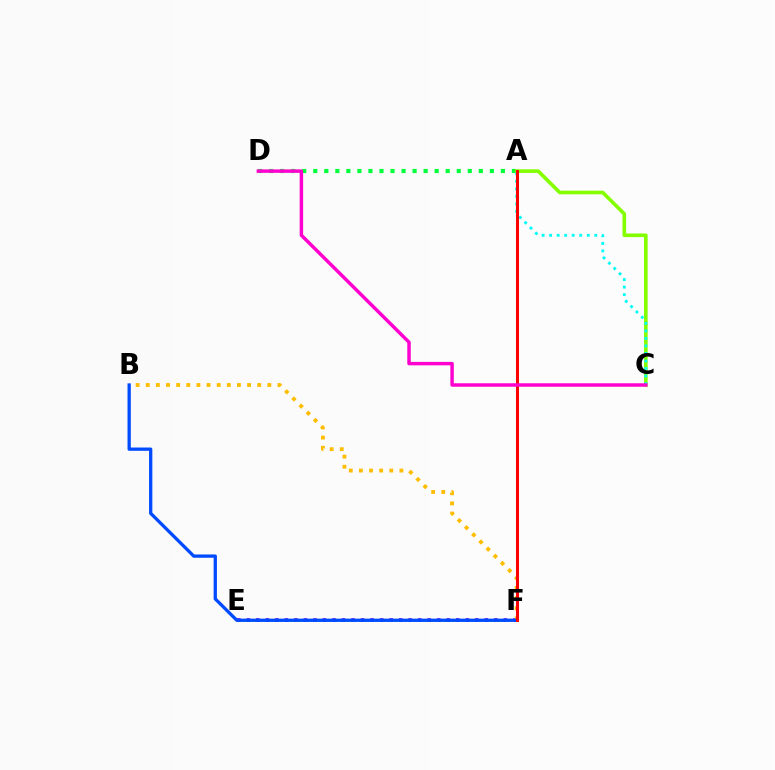{('E', 'F'): [{'color': '#7200ff', 'line_style': 'dotted', 'thickness': 2.59}], ('A', 'D'): [{'color': '#00ff39', 'line_style': 'dotted', 'thickness': 3.0}], ('B', 'F'): [{'color': '#ffbd00', 'line_style': 'dotted', 'thickness': 2.75}, {'color': '#004bff', 'line_style': 'solid', 'thickness': 2.37}], ('A', 'C'): [{'color': '#84ff00', 'line_style': 'solid', 'thickness': 2.61}, {'color': '#00fff6', 'line_style': 'dotted', 'thickness': 2.05}], ('A', 'F'): [{'color': '#ff0000', 'line_style': 'solid', 'thickness': 2.18}], ('C', 'D'): [{'color': '#ff00cf', 'line_style': 'solid', 'thickness': 2.49}]}